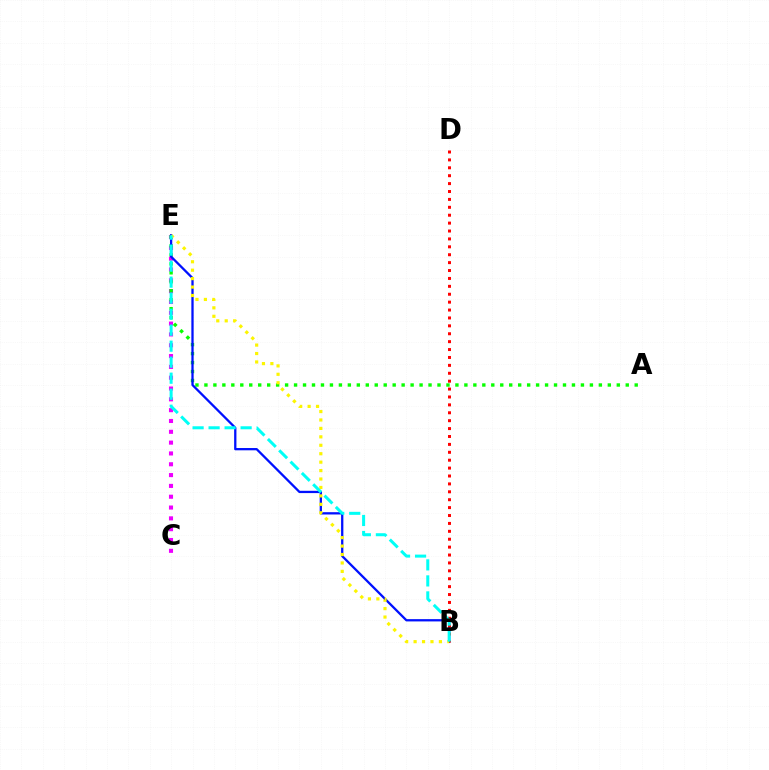{('C', 'E'): [{'color': '#ee00ff', 'line_style': 'dotted', 'thickness': 2.94}], ('A', 'E'): [{'color': '#08ff00', 'line_style': 'dotted', 'thickness': 2.44}], ('B', 'E'): [{'color': '#0010ff', 'line_style': 'solid', 'thickness': 1.65}, {'color': '#fcf500', 'line_style': 'dotted', 'thickness': 2.29}, {'color': '#00fff6', 'line_style': 'dashed', 'thickness': 2.17}], ('B', 'D'): [{'color': '#ff0000', 'line_style': 'dotted', 'thickness': 2.15}]}